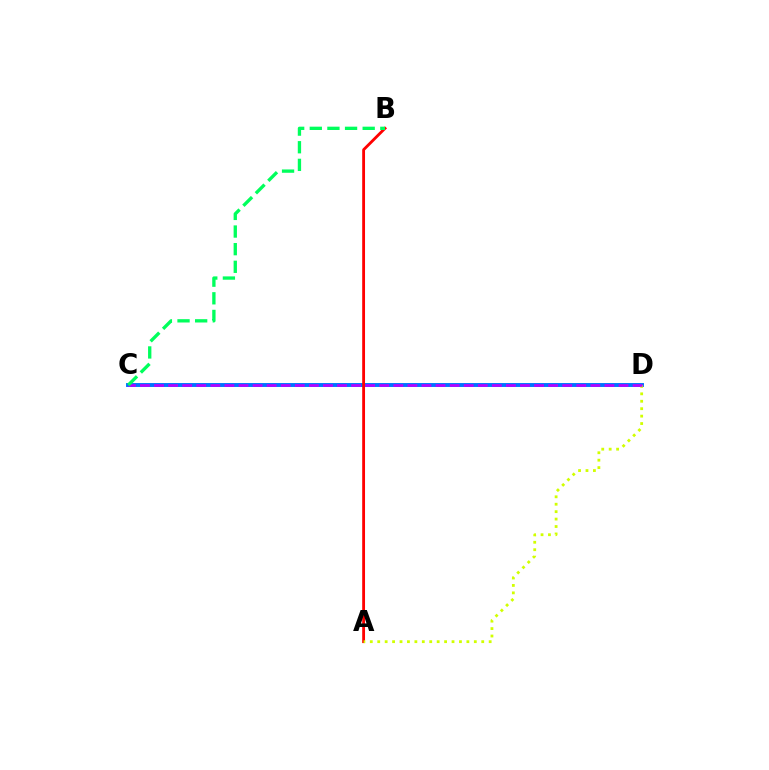{('C', 'D'): [{'color': '#0074ff', 'line_style': 'solid', 'thickness': 2.82}, {'color': '#b900ff', 'line_style': 'dashed', 'thickness': 1.91}], ('A', 'B'): [{'color': '#ff0000', 'line_style': 'solid', 'thickness': 2.04}], ('A', 'D'): [{'color': '#d1ff00', 'line_style': 'dotted', 'thickness': 2.02}], ('B', 'C'): [{'color': '#00ff5c', 'line_style': 'dashed', 'thickness': 2.4}]}